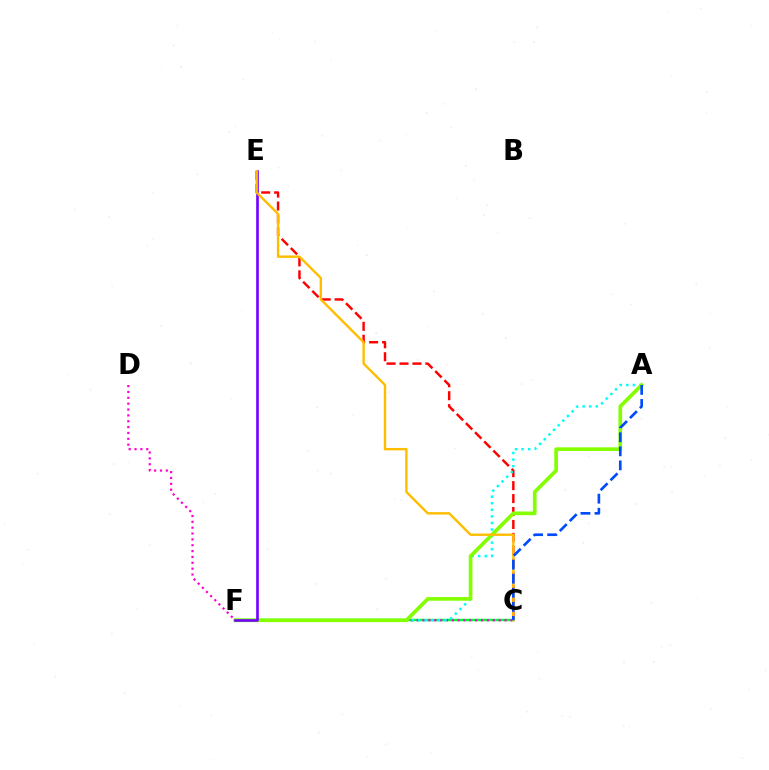{('C', 'F'): [{'color': '#00ff39', 'line_style': 'solid', 'thickness': 1.78}], ('C', 'D'): [{'color': '#ff00cf', 'line_style': 'dotted', 'thickness': 1.59}], ('C', 'E'): [{'color': '#ff0000', 'line_style': 'dashed', 'thickness': 1.76}, {'color': '#ffbd00', 'line_style': 'solid', 'thickness': 1.73}], ('A', 'F'): [{'color': '#00fff6', 'line_style': 'dotted', 'thickness': 1.78}, {'color': '#84ff00', 'line_style': 'solid', 'thickness': 2.65}], ('E', 'F'): [{'color': '#7200ff', 'line_style': 'solid', 'thickness': 1.89}], ('A', 'C'): [{'color': '#004bff', 'line_style': 'dashed', 'thickness': 1.91}]}